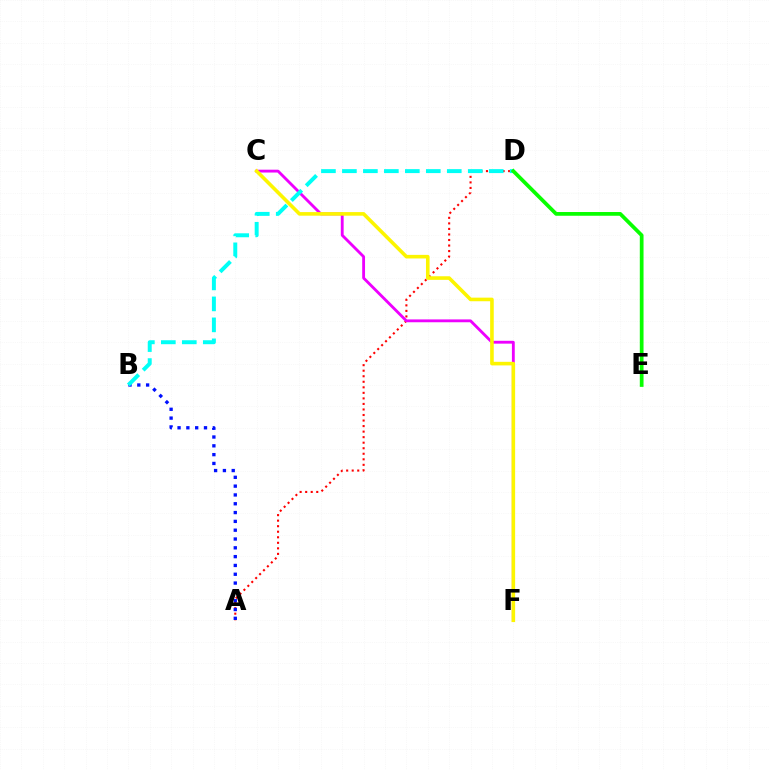{('A', 'D'): [{'color': '#ff0000', 'line_style': 'dotted', 'thickness': 1.5}], ('C', 'F'): [{'color': '#ee00ff', 'line_style': 'solid', 'thickness': 2.05}, {'color': '#fcf500', 'line_style': 'solid', 'thickness': 2.59}], ('A', 'B'): [{'color': '#0010ff', 'line_style': 'dotted', 'thickness': 2.39}], ('B', 'D'): [{'color': '#00fff6', 'line_style': 'dashed', 'thickness': 2.85}], ('D', 'E'): [{'color': '#08ff00', 'line_style': 'solid', 'thickness': 2.69}]}